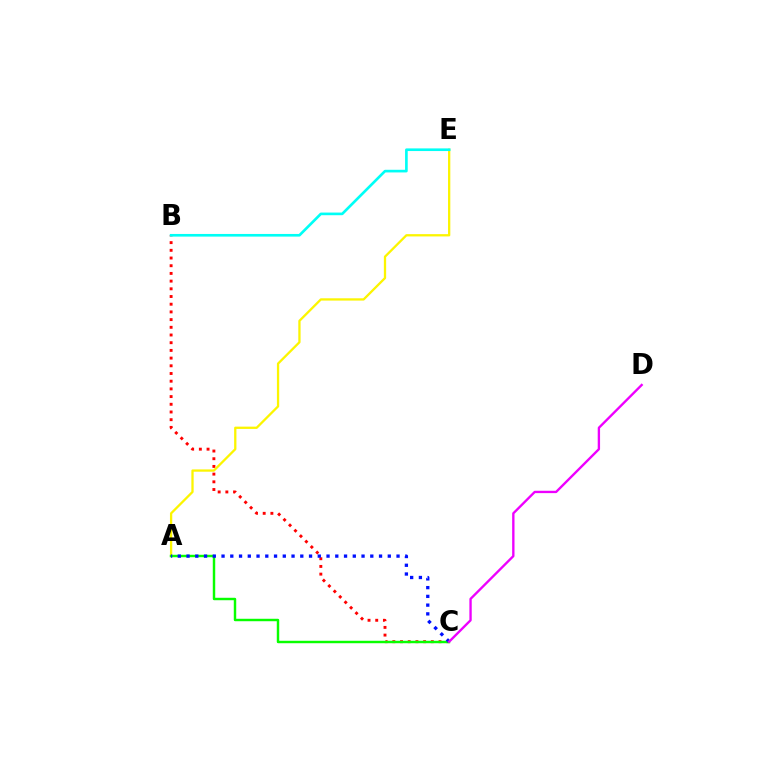{('B', 'C'): [{'color': '#ff0000', 'line_style': 'dotted', 'thickness': 2.09}], ('A', 'E'): [{'color': '#fcf500', 'line_style': 'solid', 'thickness': 1.65}], ('A', 'C'): [{'color': '#08ff00', 'line_style': 'solid', 'thickness': 1.76}, {'color': '#0010ff', 'line_style': 'dotted', 'thickness': 2.38}], ('B', 'E'): [{'color': '#00fff6', 'line_style': 'solid', 'thickness': 1.91}], ('C', 'D'): [{'color': '#ee00ff', 'line_style': 'solid', 'thickness': 1.69}]}